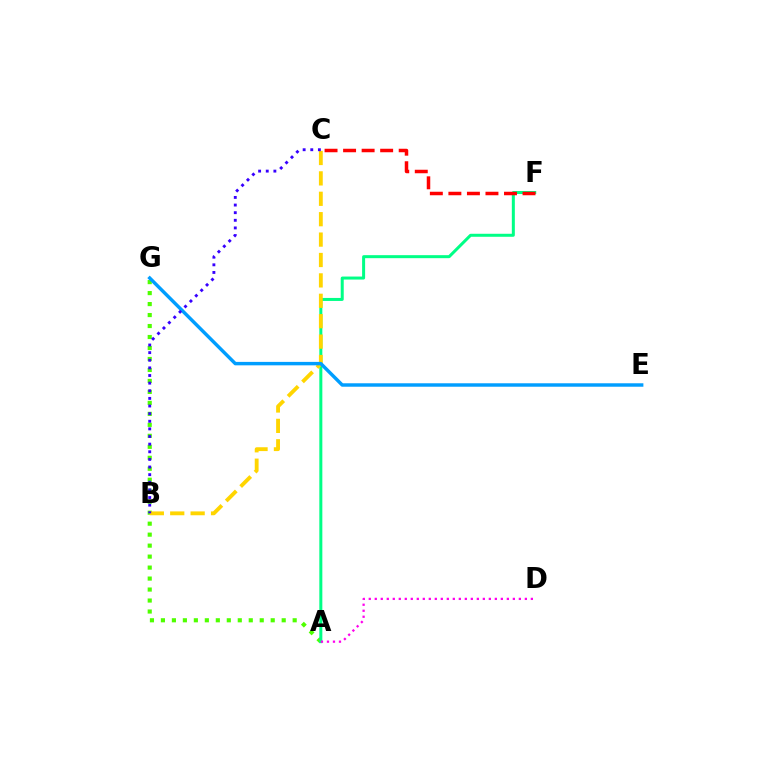{('A', 'G'): [{'color': '#4fff00', 'line_style': 'dotted', 'thickness': 2.98}], ('A', 'F'): [{'color': '#00ff86', 'line_style': 'solid', 'thickness': 2.17}], ('B', 'C'): [{'color': '#ffd500', 'line_style': 'dashed', 'thickness': 2.77}, {'color': '#3700ff', 'line_style': 'dotted', 'thickness': 2.07}], ('C', 'F'): [{'color': '#ff0000', 'line_style': 'dashed', 'thickness': 2.52}], ('E', 'G'): [{'color': '#009eff', 'line_style': 'solid', 'thickness': 2.48}], ('A', 'D'): [{'color': '#ff00ed', 'line_style': 'dotted', 'thickness': 1.63}]}